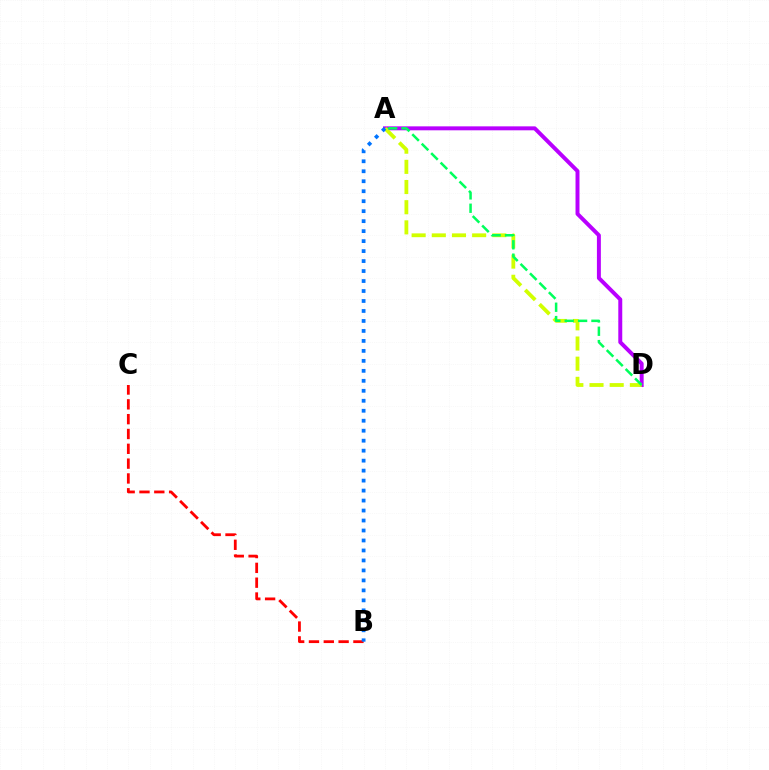{('A', 'D'): [{'color': '#b900ff', 'line_style': 'solid', 'thickness': 2.85}, {'color': '#d1ff00', 'line_style': 'dashed', 'thickness': 2.74}, {'color': '#00ff5c', 'line_style': 'dashed', 'thickness': 1.81}], ('B', 'C'): [{'color': '#ff0000', 'line_style': 'dashed', 'thickness': 2.01}], ('A', 'B'): [{'color': '#0074ff', 'line_style': 'dotted', 'thickness': 2.71}]}